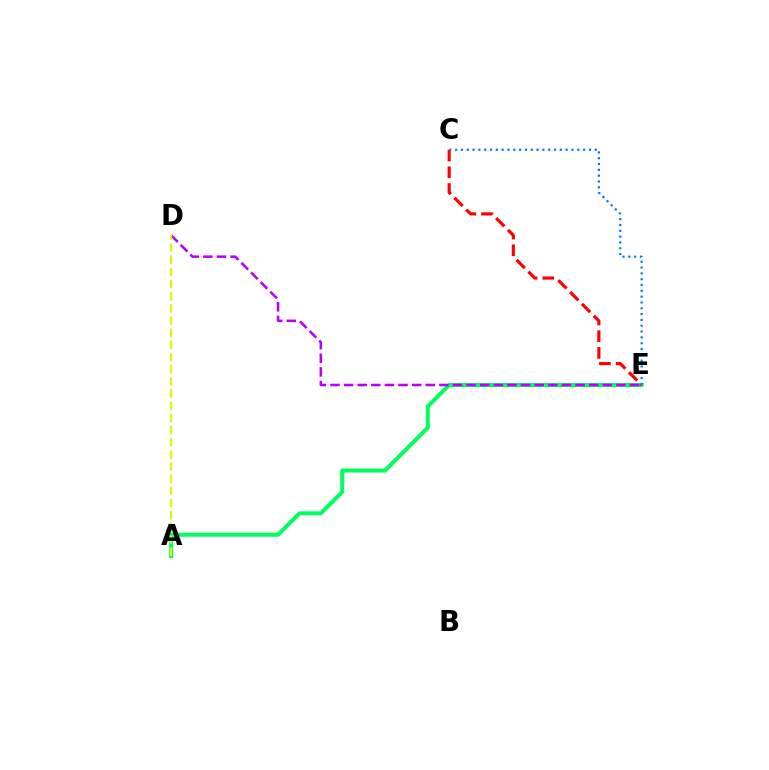{('A', 'E'): [{'color': '#00ff5c', 'line_style': 'solid', 'thickness': 2.89}], ('D', 'E'): [{'color': '#b900ff', 'line_style': 'dashed', 'thickness': 1.85}], ('A', 'D'): [{'color': '#d1ff00', 'line_style': 'dashed', 'thickness': 1.65}], ('C', 'E'): [{'color': '#ff0000', 'line_style': 'dashed', 'thickness': 2.27}, {'color': '#0074ff', 'line_style': 'dotted', 'thickness': 1.58}]}